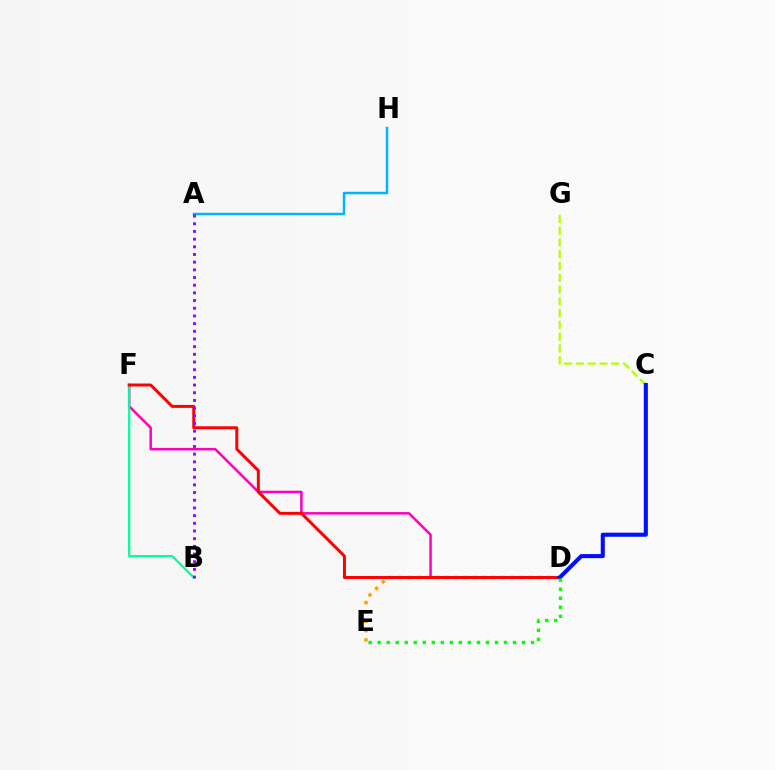{('C', 'G'): [{'color': '#b3ff00', 'line_style': 'dashed', 'thickness': 1.6}], ('D', 'F'): [{'color': '#ff00bd', 'line_style': 'solid', 'thickness': 1.81}, {'color': '#ff0000', 'line_style': 'solid', 'thickness': 2.14}], ('D', 'E'): [{'color': '#ffa500', 'line_style': 'dotted', 'thickness': 2.53}, {'color': '#08ff00', 'line_style': 'dotted', 'thickness': 2.45}], ('B', 'F'): [{'color': '#00ff9d', 'line_style': 'solid', 'thickness': 1.59}], ('A', 'H'): [{'color': '#00b5ff', 'line_style': 'solid', 'thickness': 1.78}], ('C', 'D'): [{'color': '#0010ff', 'line_style': 'solid', 'thickness': 2.93}], ('A', 'B'): [{'color': '#9b00ff', 'line_style': 'dotted', 'thickness': 2.09}]}